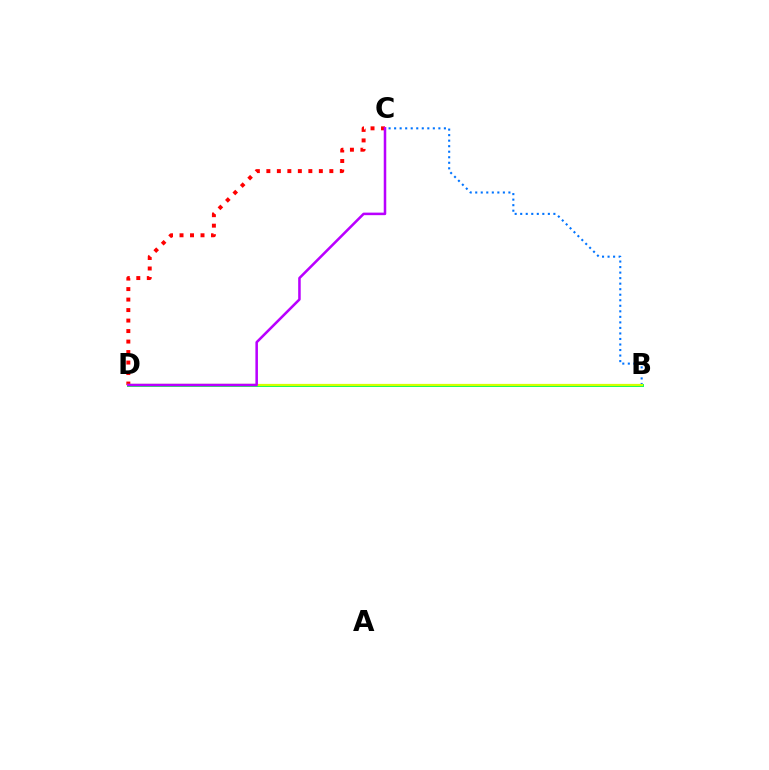{('B', 'C'): [{'color': '#0074ff', 'line_style': 'dotted', 'thickness': 1.5}], ('B', 'D'): [{'color': '#00ff5c', 'line_style': 'solid', 'thickness': 2.11}, {'color': '#d1ff00', 'line_style': 'solid', 'thickness': 1.61}], ('C', 'D'): [{'color': '#ff0000', 'line_style': 'dotted', 'thickness': 2.85}, {'color': '#b900ff', 'line_style': 'solid', 'thickness': 1.82}]}